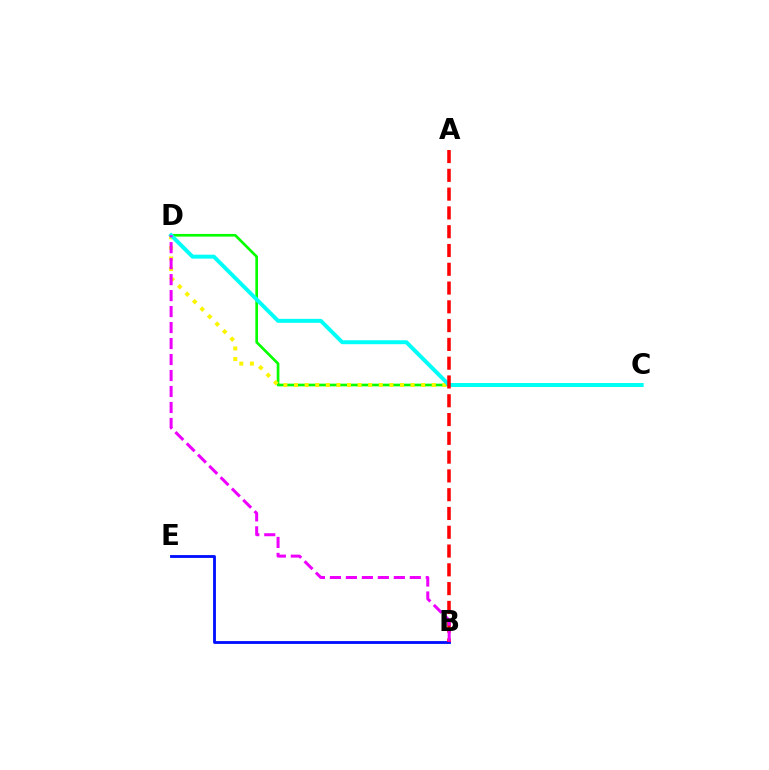{('B', 'E'): [{'color': '#0010ff', 'line_style': 'solid', 'thickness': 2.04}], ('C', 'D'): [{'color': '#08ff00', 'line_style': 'solid', 'thickness': 1.92}, {'color': '#fcf500', 'line_style': 'dotted', 'thickness': 2.88}, {'color': '#00fff6', 'line_style': 'solid', 'thickness': 2.84}], ('A', 'B'): [{'color': '#ff0000', 'line_style': 'dashed', 'thickness': 2.55}], ('B', 'D'): [{'color': '#ee00ff', 'line_style': 'dashed', 'thickness': 2.17}]}